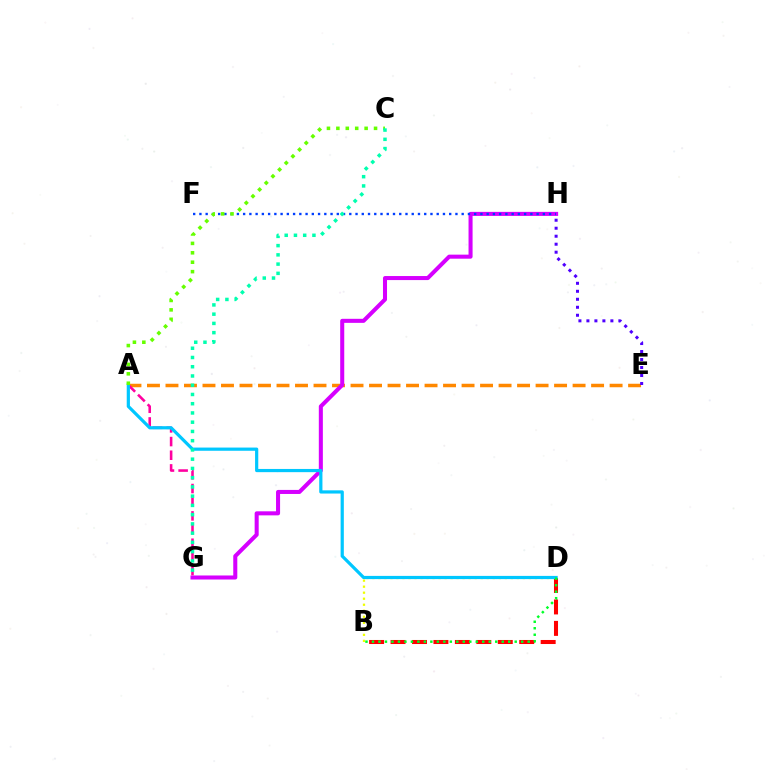{('B', 'D'): [{'color': '#eeff00', 'line_style': 'dotted', 'thickness': 1.64}, {'color': '#ff0000', 'line_style': 'dashed', 'thickness': 2.91}, {'color': '#00ff27', 'line_style': 'dotted', 'thickness': 1.76}], ('A', 'E'): [{'color': '#ff8800', 'line_style': 'dashed', 'thickness': 2.51}], ('G', 'H'): [{'color': '#d600ff', 'line_style': 'solid', 'thickness': 2.91}], ('A', 'G'): [{'color': '#ff00a0', 'line_style': 'dashed', 'thickness': 1.86}], ('F', 'H'): [{'color': '#003fff', 'line_style': 'dotted', 'thickness': 1.7}], ('E', 'H'): [{'color': '#4f00ff', 'line_style': 'dotted', 'thickness': 2.17}], ('A', 'D'): [{'color': '#00c7ff', 'line_style': 'solid', 'thickness': 2.31}], ('A', 'C'): [{'color': '#66ff00', 'line_style': 'dotted', 'thickness': 2.56}], ('C', 'G'): [{'color': '#00ffaf', 'line_style': 'dotted', 'thickness': 2.51}]}